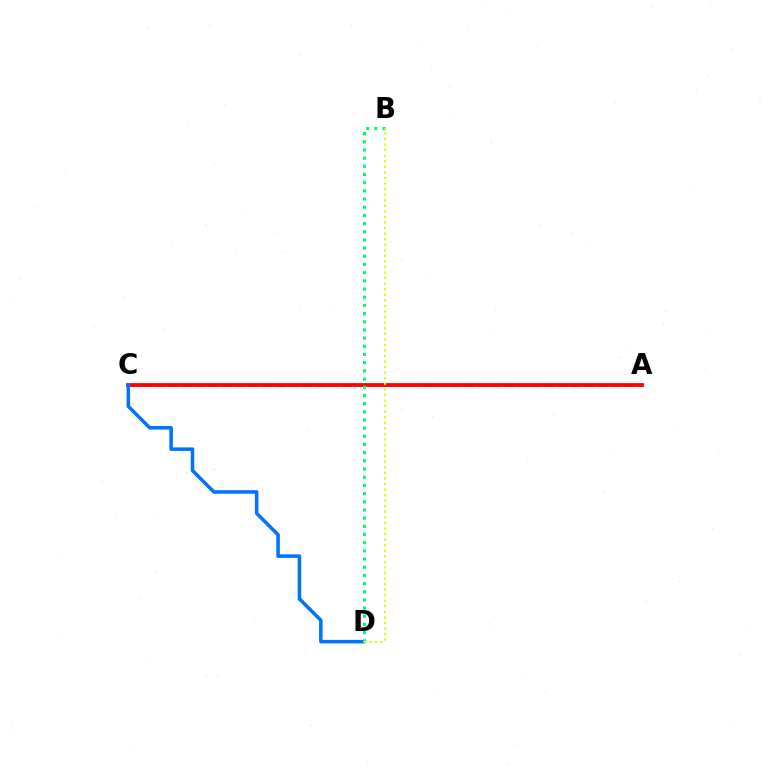{('A', 'C'): [{'color': '#b900ff', 'line_style': 'dashed', 'thickness': 1.82}, {'color': '#ff0000', 'line_style': 'solid', 'thickness': 2.71}], ('C', 'D'): [{'color': '#0074ff', 'line_style': 'solid', 'thickness': 2.54}], ('B', 'D'): [{'color': '#00ff5c', 'line_style': 'dotted', 'thickness': 2.22}, {'color': '#d1ff00', 'line_style': 'dotted', 'thickness': 1.51}]}